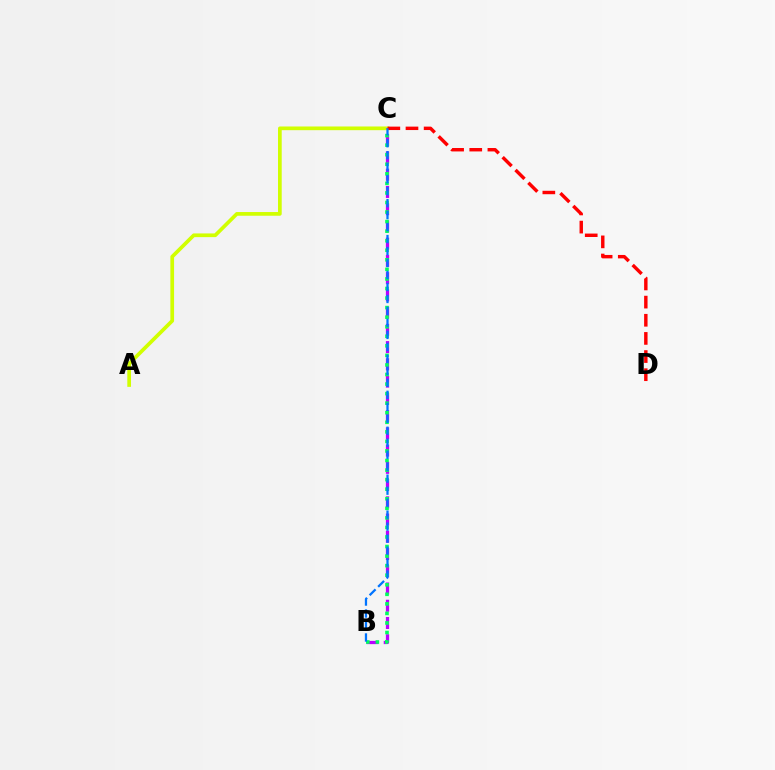{('A', 'C'): [{'color': '#d1ff00', 'line_style': 'solid', 'thickness': 2.66}], ('B', 'C'): [{'color': '#b900ff', 'line_style': 'dashed', 'thickness': 2.34}, {'color': '#00ff5c', 'line_style': 'dotted', 'thickness': 2.6}, {'color': '#0074ff', 'line_style': 'dashed', 'thickness': 1.63}], ('C', 'D'): [{'color': '#ff0000', 'line_style': 'dashed', 'thickness': 2.47}]}